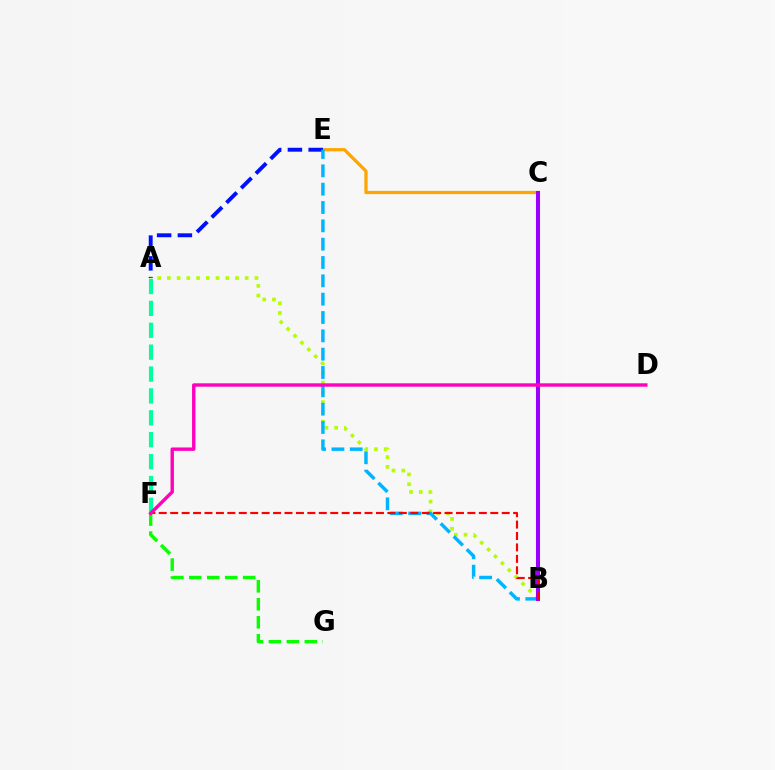{('C', 'E'): [{'color': '#ffa500', 'line_style': 'solid', 'thickness': 2.33}], ('A', 'E'): [{'color': '#0010ff', 'line_style': 'dashed', 'thickness': 2.82}], ('A', 'B'): [{'color': '#b3ff00', 'line_style': 'dotted', 'thickness': 2.64}], ('B', 'E'): [{'color': '#00b5ff', 'line_style': 'dashed', 'thickness': 2.49}], ('A', 'F'): [{'color': '#00ff9d', 'line_style': 'dashed', 'thickness': 2.97}], ('B', 'C'): [{'color': '#9b00ff', 'line_style': 'solid', 'thickness': 2.91}], ('F', 'G'): [{'color': '#08ff00', 'line_style': 'dashed', 'thickness': 2.44}], ('B', 'F'): [{'color': '#ff0000', 'line_style': 'dashed', 'thickness': 1.55}], ('D', 'F'): [{'color': '#ff00bd', 'line_style': 'solid', 'thickness': 2.45}]}